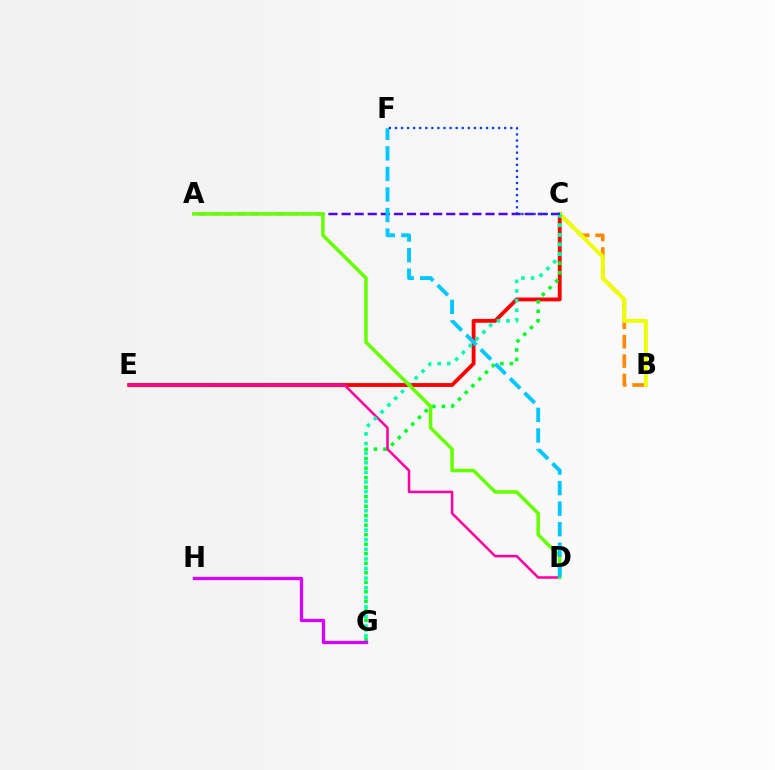{('B', 'C'): [{'color': '#ff8800', 'line_style': 'dashed', 'thickness': 2.63}, {'color': '#eeff00', 'line_style': 'solid', 'thickness': 2.81}], ('C', 'E'): [{'color': '#ff0000', 'line_style': 'solid', 'thickness': 2.77}], ('A', 'C'): [{'color': '#4f00ff', 'line_style': 'dashed', 'thickness': 1.78}], ('C', 'G'): [{'color': '#00ff27', 'line_style': 'dotted', 'thickness': 2.58}, {'color': '#00ffaf', 'line_style': 'dotted', 'thickness': 2.61}], ('D', 'E'): [{'color': '#ff00a0', 'line_style': 'solid', 'thickness': 1.82}], ('A', 'D'): [{'color': '#66ff00', 'line_style': 'solid', 'thickness': 2.53}], ('G', 'H'): [{'color': '#d600ff', 'line_style': 'solid', 'thickness': 2.39}], ('D', 'F'): [{'color': '#00c7ff', 'line_style': 'dashed', 'thickness': 2.79}], ('C', 'F'): [{'color': '#003fff', 'line_style': 'dotted', 'thickness': 1.65}]}